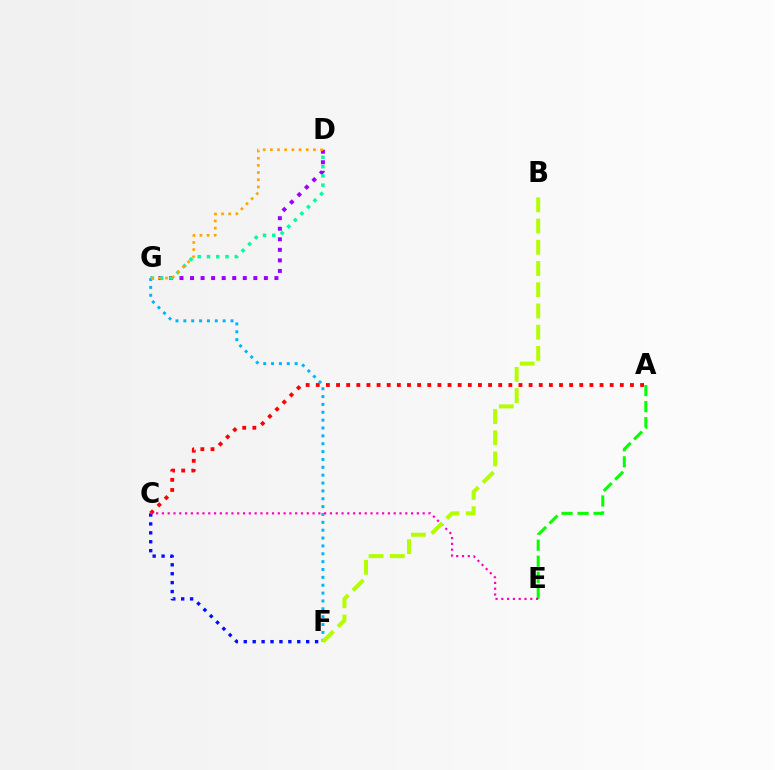{('A', 'C'): [{'color': '#ff0000', 'line_style': 'dotted', 'thickness': 2.75}], ('D', 'G'): [{'color': '#9b00ff', 'line_style': 'dotted', 'thickness': 2.87}, {'color': '#00ff9d', 'line_style': 'dotted', 'thickness': 2.52}, {'color': '#ffa500', 'line_style': 'dotted', 'thickness': 1.95}], ('C', 'F'): [{'color': '#0010ff', 'line_style': 'dotted', 'thickness': 2.42}], ('A', 'E'): [{'color': '#08ff00', 'line_style': 'dashed', 'thickness': 2.18}], ('F', 'G'): [{'color': '#00b5ff', 'line_style': 'dotted', 'thickness': 2.14}], ('C', 'E'): [{'color': '#ff00bd', 'line_style': 'dotted', 'thickness': 1.57}], ('B', 'F'): [{'color': '#b3ff00', 'line_style': 'dashed', 'thickness': 2.88}]}